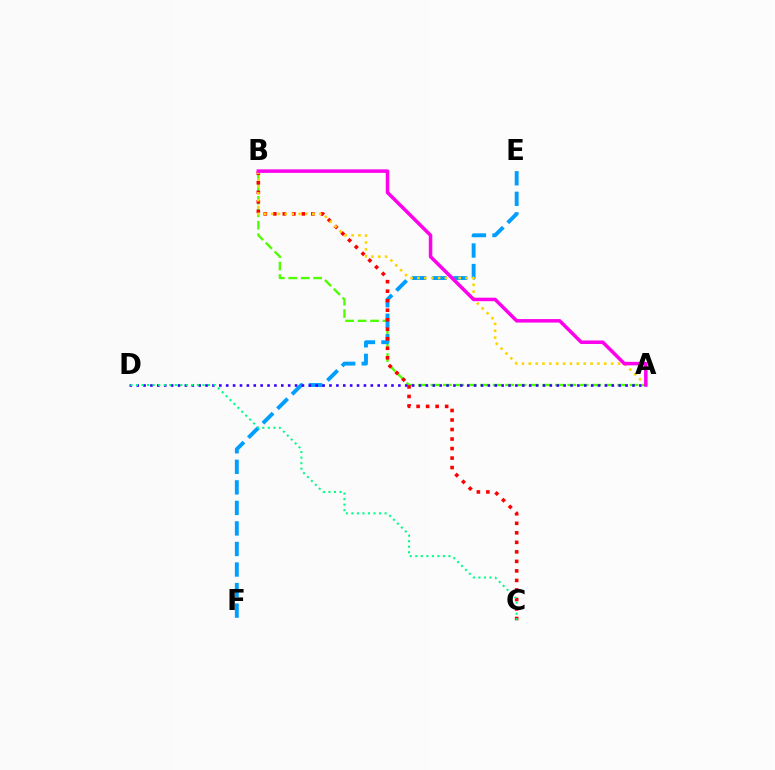{('A', 'B'): [{'color': '#4fff00', 'line_style': 'dashed', 'thickness': 1.69}, {'color': '#ffd500', 'line_style': 'dotted', 'thickness': 1.87}, {'color': '#ff00ed', 'line_style': 'solid', 'thickness': 2.53}], ('E', 'F'): [{'color': '#009eff', 'line_style': 'dashed', 'thickness': 2.79}], ('A', 'D'): [{'color': '#3700ff', 'line_style': 'dotted', 'thickness': 1.87}], ('B', 'C'): [{'color': '#ff0000', 'line_style': 'dotted', 'thickness': 2.59}], ('C', 'D'): [{'color': '#00ff86', 'line_style': 'dotted', 'thickness': 1.5}]}